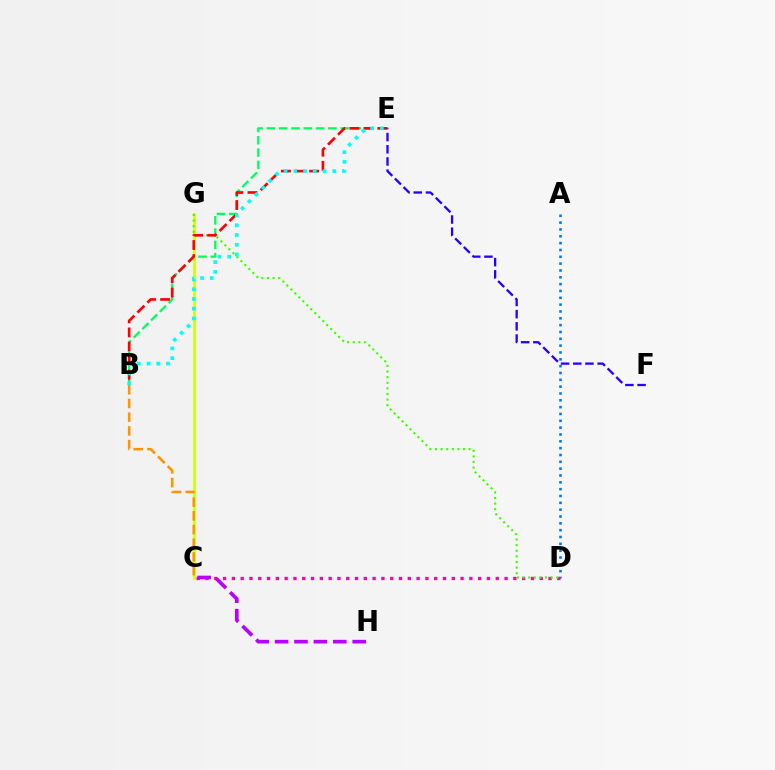{('A', 'D'): [{'color': '#0074ff', 'line_style': 'dotted', 'thickness': 1.86}], ('B', 'E'): [{'color': '#00ff5c', 'line_style': 'dashed', 'thickness': 1.67}, {'color': '#ff0000', 'line_style': 'dashed', 'thickness': 1.91}, {'color': '#00fff6', 'line_style': 'dotted', 'thickness': 2.64}], ('C', 'G'): [{'color': '#d1ff00', 'line_style': 'solid', 'thickness': 1.95}], ('C', 'D'): [{'color': '#ff00ac', 'line_style': 'dotted', 'thickness': 2.39}], ('D', 'G'): [{'color': '#3dff00', 'line_style': 'dotted', 'thickness': 1.52}], ('B', 'C'): [{'color': '#ff9400', 'line_style': 'dashed', 'thickness': 1.86}], ('C', 'H'): [{'color': '#b900ff', 'line_style': 'dashed', 'thickness': 2.64}], ('E', 'F'): [{'color': '#2500ff', 'line_style': 'dashed', 'thickness': 1.66}]}